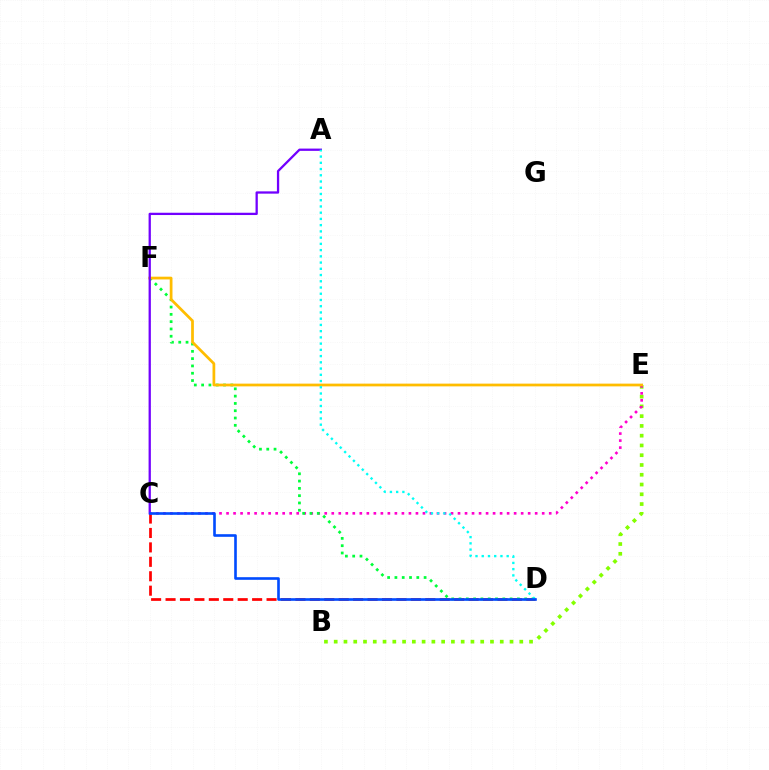{('B', 'E'): [{'color': '#84ff00', 'line_style': 'dotted', 'thickness': 2.65}], ('C', 'D'): [{'color': '#ff0000', 'line_style': 'dashed', 'thickness': 1.96}, {'color': '#004bff', 'line_style': 'solid', 'thickness': 1.89}], ('C', 'E'): [{'color': '#ff00cf', 'line_style': 'dotted', 'thickness': 1.91}], ('D', 'F'): [{'color': '#00ff39', 'line_style': 'dotted', 'thickness': 1.98}], ('E', 'F'): [{'color': '#ffbd00', 'line_style': 'solid', 'thickness': 1.97}], ('A', 'C'): [{'color': '#7200ff', 'line_style': 'solid', 'thickness': 1.64}], ('A', 'D'): [{'color': '#00fff6', 'line_style': 'dotted', 'thickness': 1.69}]}